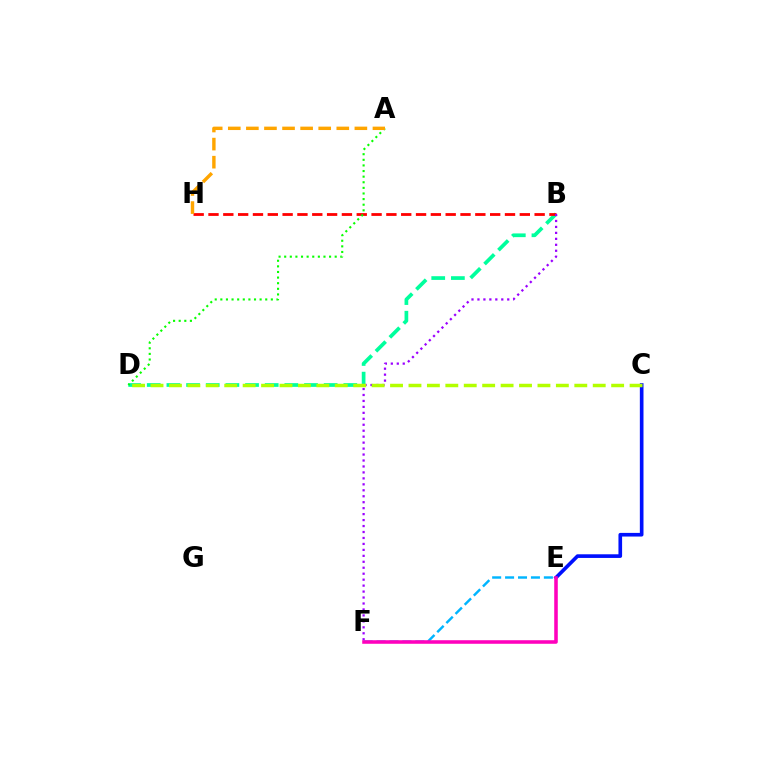{('B', 'D'): [{'color': '#00ff9d', 'line_style': 'dashed', 'thickness': 2.67}], ('E', 'F'): [{'color': '#00b5ff', 'line_style': 'dashed', 'thickness': 1.76}, {'color': '#ff00bd', 'line_style': 'solid', 'thickness': 2.56}], ('B', 'H'): [{'color': '#ff0000', 'line_style': 'dashed', 'thickness': 2.01}], ('C', 'E'): [{'color': '#0010ff', 'line_style': 'solid', 'thickness': 2.63}], ('A', 'D'): [{'color': '#08ff00', 'line_style': 'dotted', 'thickness': 1.52}], ('B', 'F'): [{'color': '#9b00ff', 'line_style': 'dotted', 'thickness': 1.62}], ('A', 'H'): [{'color': '#ffa500', 'line_style': 'dashed', 'thickness': 2.46}], ('C', 'D'): [{'color': '#b3ff00', 'line_style': 'dashed', 'thickness': 2.5}]}